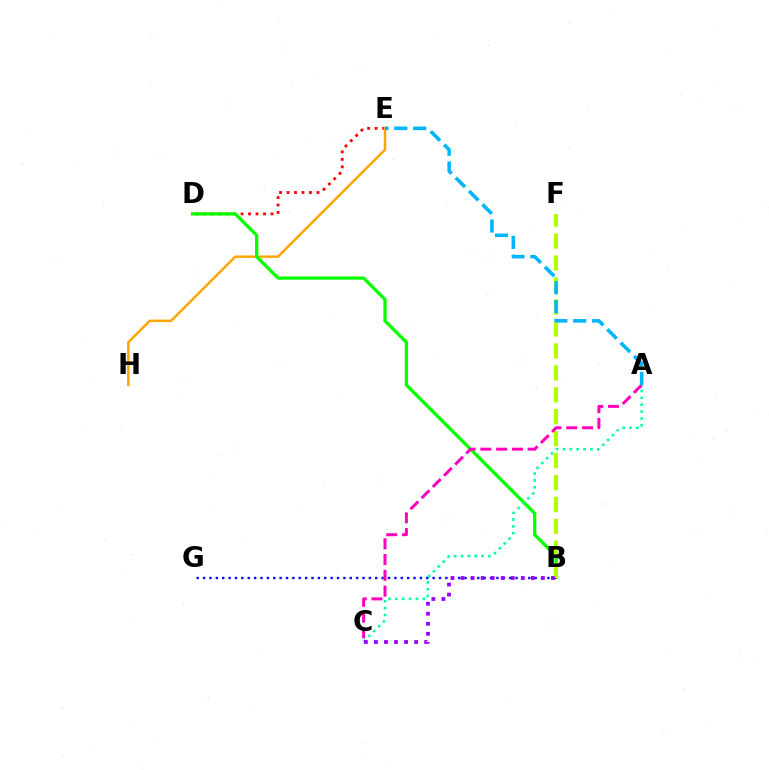{('D', 'E'): [{'color': '#ff0000', 'line_style': 'dotted', 'thickness': 2.03}], ('E', 'H'): [{'color': '#ffa500', 'line_style': 'solid', 'thickness': 1.8}], ('B', 'D'): [{'color': '#08ff00', 'line_style': 'solid', 'thickness': 2.37}], ('B', 'G'): [{'color': '#0010ff', 'line_style': 'dotted', 'thickness': 1.73}], ('A', 'C'): [{'color': '#00ff9d', 'line_style': 'dotted', 'thickness': 1.86}, {'color': '#ff00bd', 'line_style': 'dashed', 'thickness': 2.14}], ('B', 'F'): [{'color': '#b3ff00', 'line_style': 'dashed', 'thickness': 2.98}], ('B', 'C'): [{'color': '#9b00ff', 'line_style': 'dotted', 'thickness': 2.73}], ('A', 'E'): [{'color': '#00b5ff', 'line_style': 'dashed', 'thickness': 2.57}]}